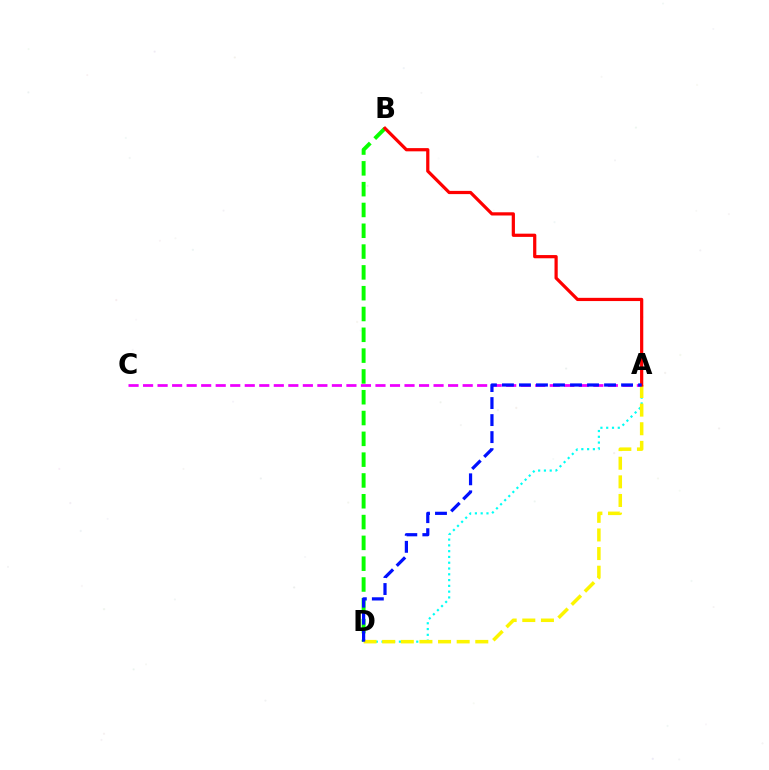{('A', 'C'): [{'color': '#ee00ff', 'line_style': 'dashed', 'thickness': 1.97}], ('B', 'D'): [{'color': '#08ff00', 'line_style': 'dashed', 'thickness': 2.83}], ('A', 'D'): [{'color': '#00fff6', 'line_style': 'dotted', 'thickness': 1.57}, {'color': '#fcf500', 'line_style': 'dashed', 'thickness': 2.53}, {'color': '#0010ff', 'line_style': 'dashed', 'thickness': 2.31}], ('A', 'B'): [{'color': '#ff0000', 'line_style': 'solid', 'thickness': 2.32}]}